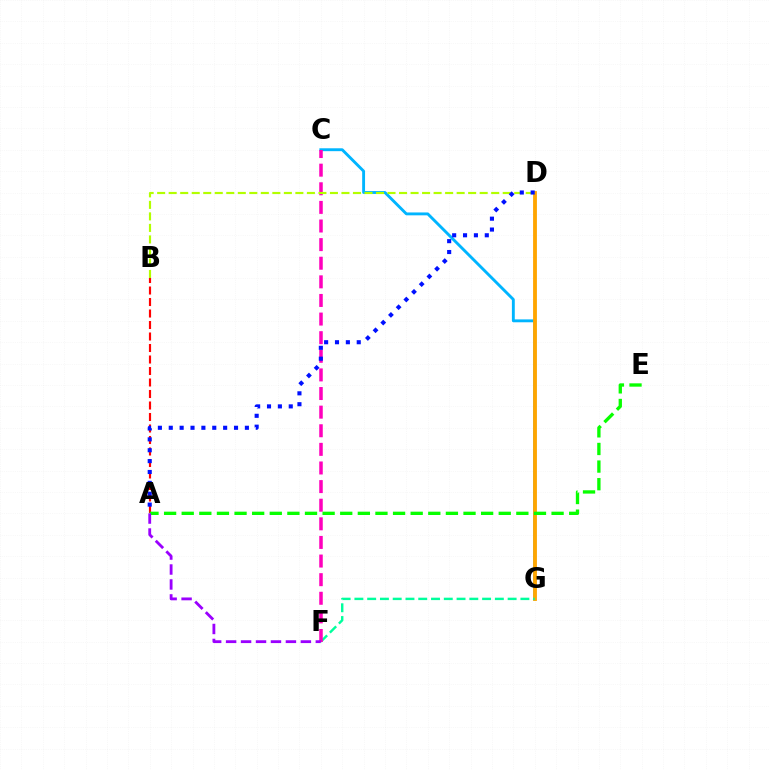{('C', 'G'): [{'color': '#00b5ff', 'line_style': 'solid', 'thickness': 2.07}], ('D', 'G'): [{'color': '#ffa500', 'line_style': 'solid', 'thickness': 2.76}], ('F', 'G'): [{'color': '#00ff9d', 'line_style': 'dashed', 'thickness': 1.73}], ('A', 'B'): [{'color': '#ff0000', 'line_style': 'dashed', 'thickness': 1.56}], ('C', 'F'): [{'color': '#ff00bd', 'line_style': 'dashed', 'thickness': 2.53}], ('B', 'D'): [{'color': '#b3ff00', 'line_style': 'dashed', 'thickness': 1.56}], ('A', 'E'): [{'color': '#08ff00', 'line_style': 'dashed', 'thickness': 2.39}], ('A', 'F'): [{'color': '#9b00ff', 'line_style': 'dashed', 'thickness': 2.03}], ('A', 'D'): [{'color': '#0010ff', 'line_style': 'dotted', 'thickness': 2.95}]}